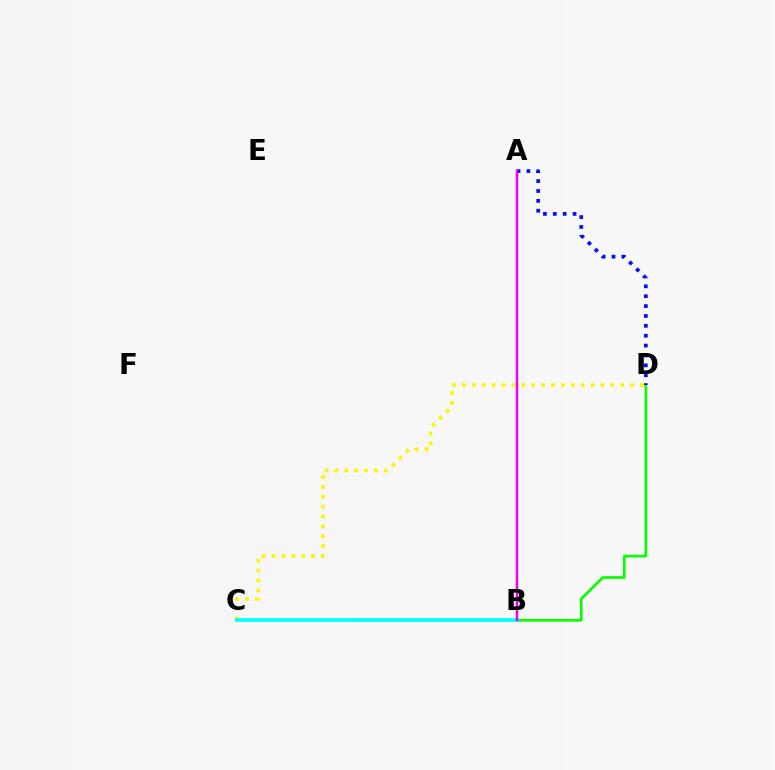{('C', 'D'): [{'color': '#fcf500', 'line_style': 'dotted', 'thickness': 2.69}], ('B', 'D'): [{'color': '#08ff00', 'line_style': 'solid', 'thickness': 1.94}], ('B', 'C'): [{'color': '#00fff6', 'line_style': 'solid', 'thickness': 2.66}], ('A', 'D'): [{'color': '#0010ff', 'line_style': 'dotted', 'thickness': 2.68}], ('A', 'B'): [{'color': '#ff0000', 'line_style': 'solid', 'thickness': 1.54}, {'color': '#ee00ff', 'line_style': 'solid', 'thickness': 1.74}]}